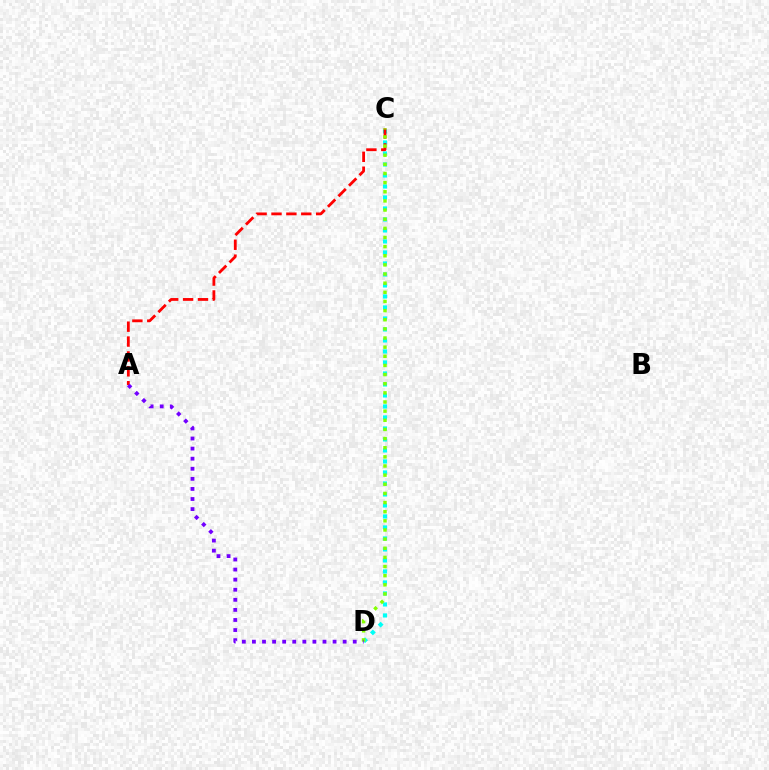{('C', 'D'): [{'color': '#00fff6', 'line_style': 'dotted', 'thickness': 2.99}, {'color': '#84ff00', 'line_style': 'dotted', 'thickness': 2.48}], ('A', 'C'): [{'color': '#ff0000', 'line_style': 'dashed', 'thickness': 2.02}], ('A', 'D'): [{'color': '#7200ff', 'line_style': 'dotted', 'thickness': 2.74}]}